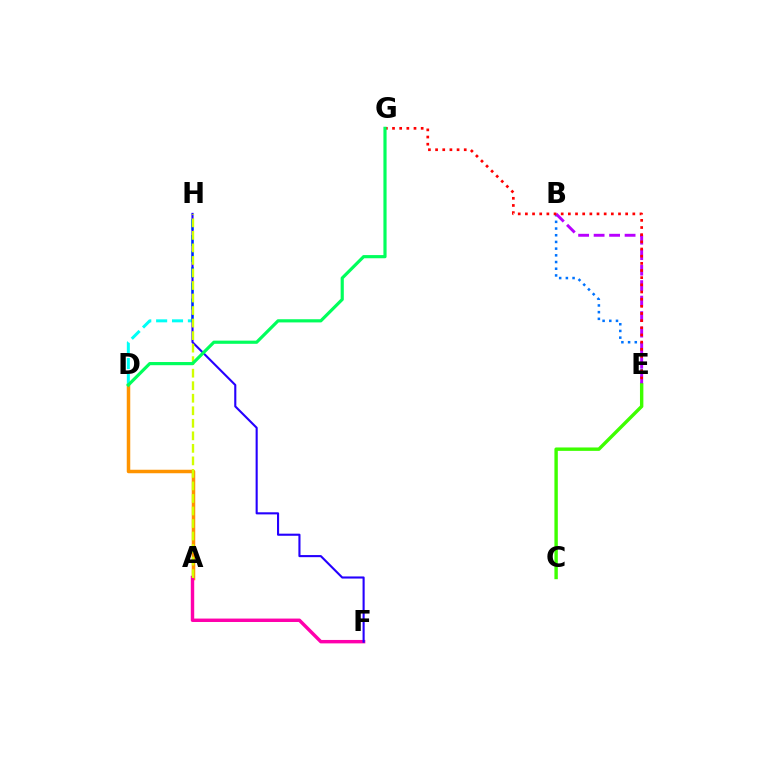{('D', 'H'): [{'color': '#00fff6', 'line_style': 'dashed', 'thickness': 2.16}], ('B', 'E'): [{'color': '#0074ff', 'line_style': 'dotted', 'thickness': 1.82}, {'color': '#b900ff', 'line_style': 'dashed', 'thickness': 2.1}], ('E', 'G'): [{'color': '#ff0000', 'line_style': 'dotted', 'thickness': 1.95}], ('C', 'E'): [{'color': '#3dff00', 'line_style': 'solid', 'thickness': 2.45}], ('A', 'D'): [{'color': '#ff9400', 'line_style': 'solid', 'thickness': 2.52}], ('A', 'F'): [{'color': '#ff00ac', 'line_style': 'solid', 'thickness': 2.47}], ('F', 'H'): [{'color': '#2500ff', 'line_style': 'solid', 'thickness': 1.52}], ('A', 'H'): [{'color': '#d1ff00', 'line_style': 'dashed', 'thickness': 1.7}], ('D', 'G'): [{'color': '#00ff5c', 'line_style': 'solid', 'thickness': 2.28}]}